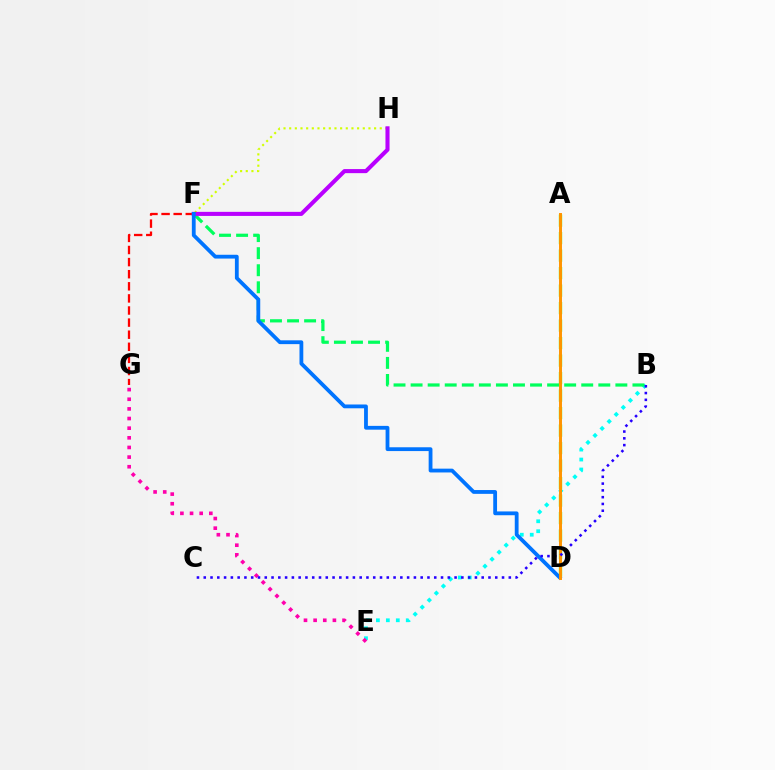{('B', 'E'): [{'color': '#00fff6', 'line_style': 'dotted', 'thickness': 2.7}], ('F', 'G'): [{'color': '#ff0000', 'line_style': 'dashed', 'thickness': 1.64}], ('B', 'F'): [{'color': '#00ff5c', 'line_style': 'dashed', 'thickness': 2.32}], ('A', 'D'): [{'color': '#3dff00', 'line_style': 'dashed', 'thickness': 2.38}, {'color': '#ff9400', 'line_style': 'solid', 'thickness': 2.13}], ('F', 'H'): [{'color': '#d1ff00', 'line_style': 'dotted', 'thickness': 1.54}, {'color': '#b900ff', 'line_style': 'solid', 'thickness': 2.94}], ('D', 'F'): [{'color': '#0074ff', 'line_style': 'solid', 'thickness': 2.74}], ('E', 'G'): [{'color': '#ff00ac', 'line_style': 'dotted', 'thickness': 2.62}], ('B', 'C'): [{'color': '#2500ff', 'line_style': 'dotted', 'thickness': 1.84}]}